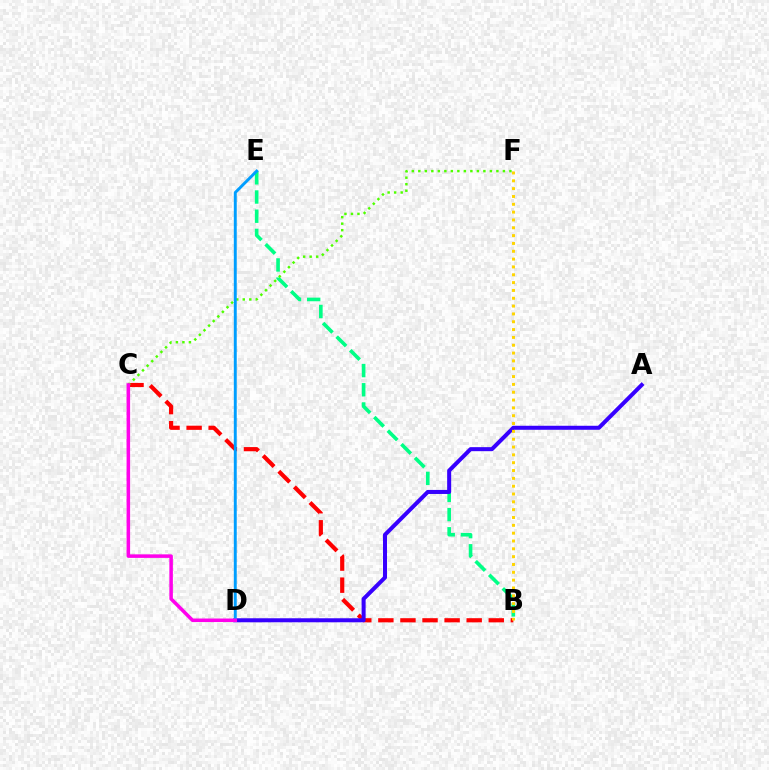{('B', 'C'): [{'color': '#ff0000', 'line_style': 'dashed', 'thickness': 3.0}], ('B', 'E'): [{'color': '#00ff86', 'line_style': 'dashed', 'thickness': 2.61}], ('A', 'D'): [{'color': '#3700ff', 'line_style': 'solid', 'thickness': 2.9}], ('B', 'F'): [{'color': '#ffd500', 'line_style': 'dotted', 'thickness': 2.13}], ('C', 'F'): [{'color': '#4fff00', 'line_style': 'dotted', 'thickness': 1.77}], ('D', 'E'): [{'color': '#009eff', 'line_style': 'solid', 'thickness': 2.1}], ('C', 'D'): [{'color': '#ff00ed', 'line_style': 'solid', 'thickness': 2.54}]}